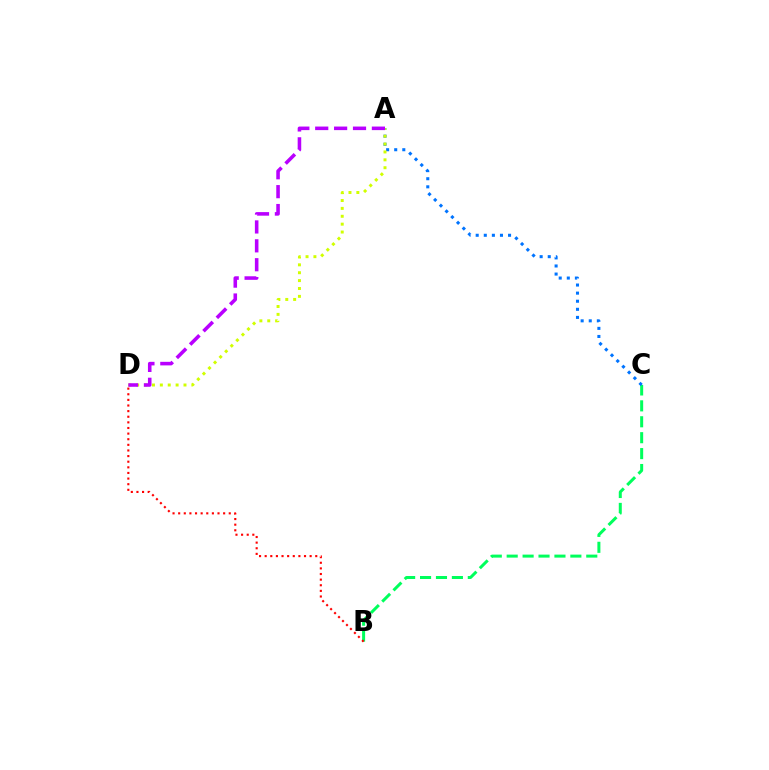{('B', 'C'): [{'color': '#00ff5c', 'line_style': 'dashed', 'thickness': 2.16}], ('A', 'C'): [{'color': '#0074ff', 'line_style': 'dotted', 'thickness': 2.2}], ('A', 'D'): [{'color': '#d1ff00', 'line_style': 'dotted', 'thickness': 2.14}, {'color': '#b900ff', 'line_style': 'dashed', 'thickness': 2.57}], ('B', 'D'): [{'color': '#ff0000', 'line_style': 'dotted', 'thickness': 1.53}]}